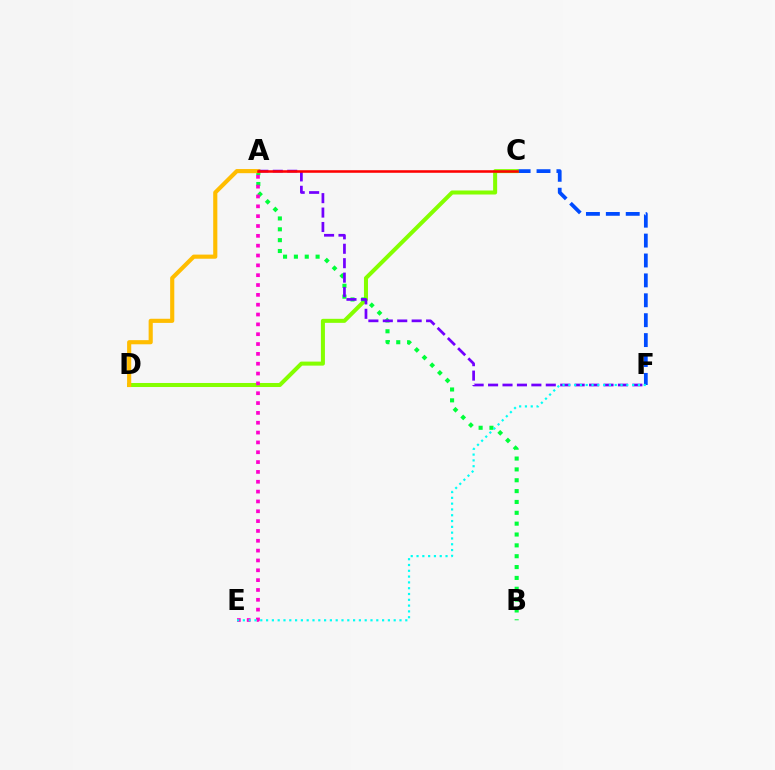{('C', 'F'): [{'color': '#004bff', 'line_style': 'dashed', 'thickness': 2.7}], ('C', 'D'): [{'color': '#84ff00', 'line_style': 'solid', 'thickness': 2.9}], ('A', 'B'): [{'color': '#00ff39', 'line_style': 'dotted', 'thickness': 2.95}], ('A', 'D'): [{'color': '#ffbd00', 'line_style': 'solid', 'thickness': 2.98}], ('A', 'F'): [{'color': '#7200ff', 'line_style': 'dashed', 'thickness': 1.96}], ('A', 'E'): [{'color': '#ff00cf', 'line_style': 'dotted', 'thickness': 2.67}], ('A', 'C'): [{'color': '#ff0000', 'line_style': 'solid', 'thickness': 1.84}], ('E', 'F'): [{'color': '#00fff6', 'line_style': 'dotted', 'thickness': 1.58}]}